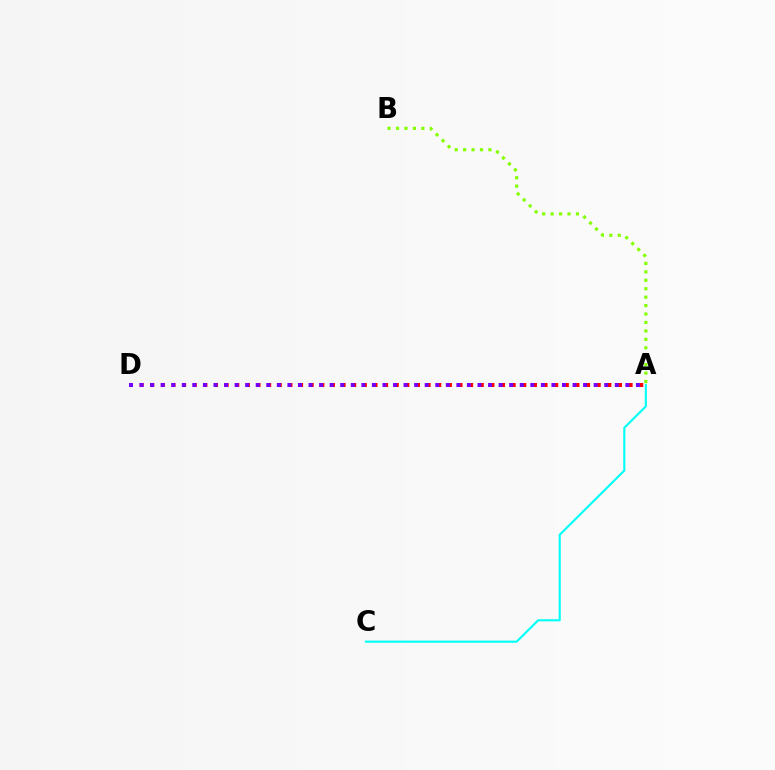{('A', 'C'): [{'color': '#00fff6', 'line_style': 'solid', 'thickness': 1.52}], ('A', 'D'): [{'color': '#ff0000', 'line_style': 'dotted', 'thickness': 2.89}, {'color': '#7200ff', 'line_style': 'dotted', 'thickness': 2.87}], ('A', 'B'): [{'color': '#84ff00', 'line_style': 'dotted', 'thickness': 2.29}]}